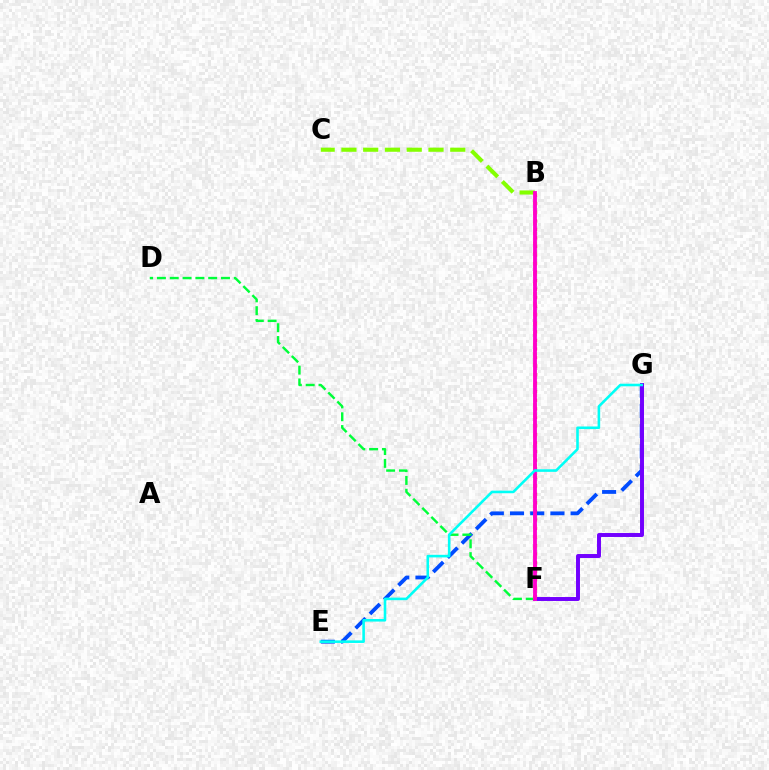{('E', 'G'): [{'color': '#004bff', 'line_style': 'dashed', 'thickness': 2.74}, {'color': '#00fff6', 'line_style': 'solid', 'thickness': 1.86}], ('D', 'F'): [{'color': '#00ff39', 'line_style': 'dashed', 'thickness': 1.74}], ('B', 'C'): [{'color': '#84ff00', 'line_style': 'dashed', 'thickness': 2.96}], ('B', 'F'): [{'color': '#ff0000', 'line_style': 'dotted', 'thickness': 2.32}, {'color': '#ffbd00', 'line_style': 'dotted', 'thickness': 2.74}, {'color': '#ff00cf', 'line_style': 'solid', 'thickness': 2.75}], ('F', 'G'): [{'color': '#7200ff', 'line_style': 'solid', 'thickness': 2.85}]}